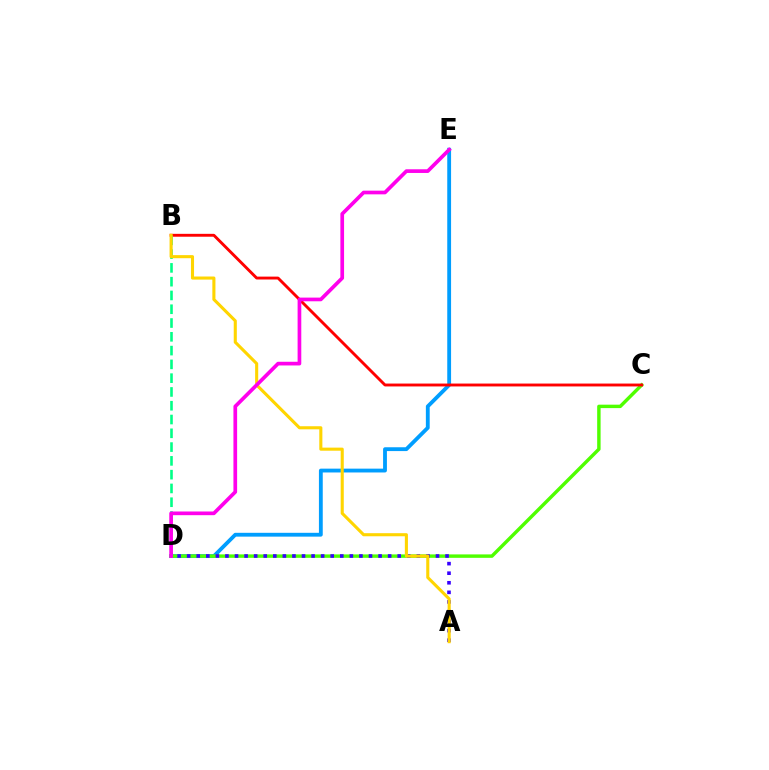{('D', 'E'): [{'color': '#009eff', 'line_style': 'solid', 'thickness': 2.75}, {'color': '#ff00ed', 'line_style': 'solid', 'thickness': 2.65}], ('C', 'D'): [{'color': '#4fff00', 'line_style': 'solid', 'thickness': 2.47}], ('A', 'D'): [{'color': '#3700ff', 'line_style': 'dotted', 'thickness': 2.6}], ('B', 'C'): [{'color': '#ff0000', 'line_style': 'solid', 'thickness': 2.08}], ('B', 'D'): [{'color': '#00ff86', 'line_style': 'dashed', 'thickness': 1.87}], ('A', 'B'): [{'color': '#ffd500', 'line_style': 'solid', 'thickness': 2.22}]}